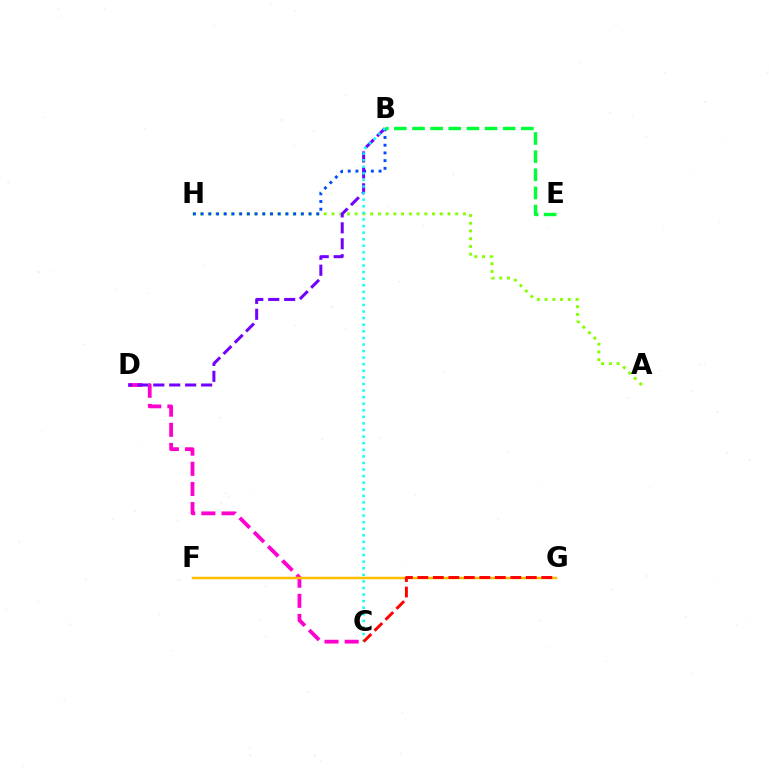{('A', 'H'): [{'color': '#84ff00', 'line_style': 'dotted', 'thickness': 2.1}], ('B', 'H'): [{'color': '#004bff', 'line_style': 'dotted', 'thickness': 2.09}], ('C', 'D'): [{'color': '#ff00cf', 'line_style': 'dashed', 'thickness': 2.74}], ('B', 'D'): [{'color': '#7200ff', 'line_style': 'dashed', 'thickness': 2.17}], ('B', 'E'): [{'color': '#00ff39', 'line_style': 'dashed', 'thickness': 2.46}], ('B', 'C'): [{'color': '#00fff6', 'line_style': 'dotted', 'thickness': 1.79}], ('F', 'G'): [{'color': '#ffbd00', 'line_style': 'solid', 'thickness': 1.79}], ('C', 'G'): [{'color': '#ff0000', 'line_style': 'dashed', 'thickness': 2.1}]}